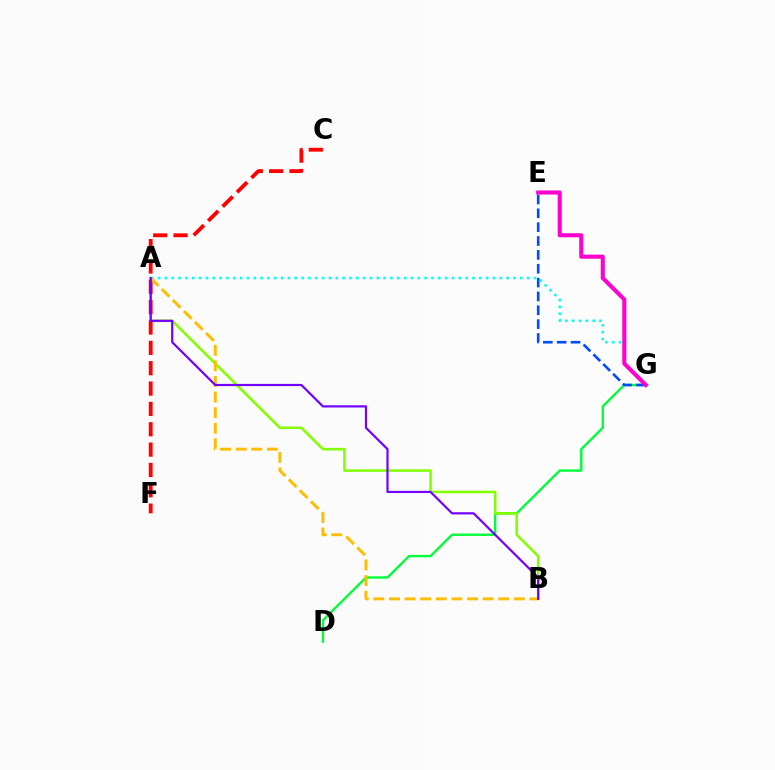{('D', 'G'): [{'color': '#00ff39', 'line_style': 'solid', 'thickness': 1.71}], ('E', 'G'): [{'color': '#004bff', 'line_style': 'dashed', 'thickness': 1.88}, {'color': '#ff00cf', 'line_style': 'solid', 'thickness': 2.93}], ('A', 'B'): [{'color': '#84ff00', 'line_style': 'solid', 'thickness': 1.85}, {'color': '#ffbd00', 'line_style': 'dashed', 'thickness': 2.12}, {'color': '#7200ff', 'line_style': 'solid', 'thickness': 1.58}], ('C', 'F'): [{'color': '#ff0000', 'line_style': 'dashed', 'thickness': 2.76}], ('A', 'G'): [{'color': '#00fff6', 'line_style': 'dotted', 'thickness': 1.86}]}